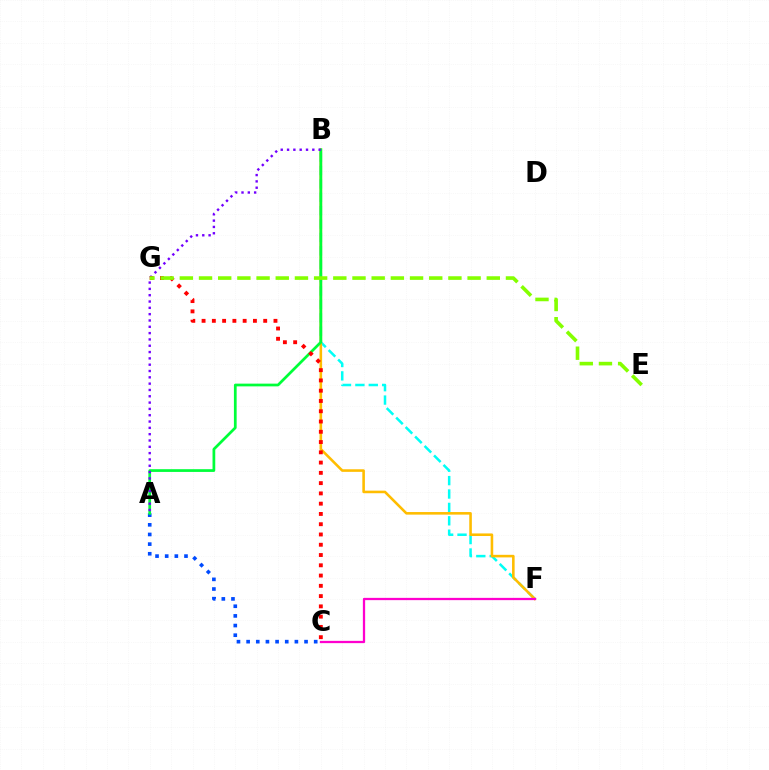{('B', 'F'): [{'color': '#00fff6', 'line_style': 'dashed', 'thickness': 1.82}, {'color': '#ffbd00', 'line_style': 'solid', 'thickness': 1.86}], ('A', 'C'): [{'color': '#004bff', 'line_style': 'dotted', 'thickness': 2.62}], ('A', 'B'): [{'color': '#00ff39', 'line_style': 'solid', 'thickness': 1.97}, {'color': '#7200ff', 'line_style': 'dotted', 'thickness': 1.72}], ('C', 'F'): [{'color': '#ff00cf', 'line_style': 'solid', 'thickness': 1.64}], ('C', 'G'): [{'color': '#ff0000', 'line_style': 'dotted', 'thickness': 2.79}], ('E', 'G'): [{'color': '#84ff00', 'line_style': 'dashed', 'thickness': 2.61}]}